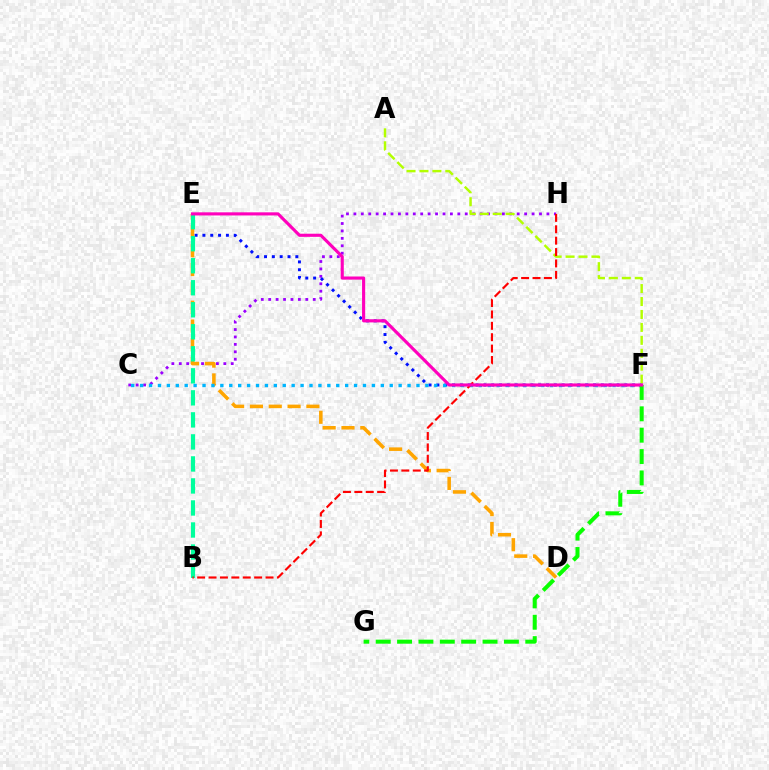{('C', 'H'): [{'color': '#9b00ff', 'line_style': 'dotted', 'thickness': 2.02}], ('E', 'F'): [{'color': '#0010ff', 'line_style': 'dotted', 'thickness': 2.13}, {'color': '#ff00bd', 'line_style': 'solid', 'thickness': 2.25}], ('D', 'E'): [{'color': '#ffa500', 'line_style': 'dashed', 'thickness': 2.56}], ('A', 'F'): [{'color': '#b3ff00', 'line_style': 'dashed', 'thickness': 1.76}], ('C', 'F'): [{'color': '#00b5ff', 'line_style': 'dotted', 'thickness': 2.42}], ('F', 'G'): [{'color': '#08ff00', 'line_style': 'dashed', 'thickness': 2.9}], ('B', 'E'): [{'color': '#00ff9d', 'line_style': 'dashed', 'thickness': 2.99}], ('B', 'H'): [{'color': '#ff0000', 'line_style': 'dashed', 'thickness': 1.55}]}